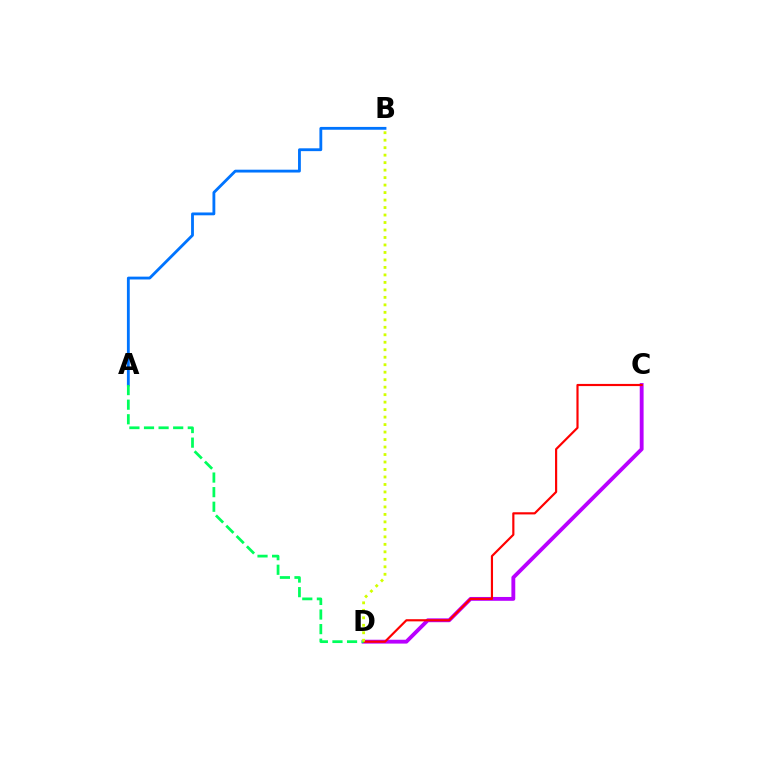{('C', 'D'): [{'color': '#b900ff', 'line_style': 'solid', 'thickness': 2.77}, {'color': '#ff0000', 'line_style': 'solid', 'thickness': 1.56}], ('A', 'B'): [{'color': '#0074ff', 'line_style': 'solid', 'thickness': 2.04}], ('A', 'D'): [{'color': '#00ff5c', 'line_style': 'dashed', 'thickness': 1.98}], ('B', 'D'): [{'color': '#d1ff00', 'line_style': 'dotted', 'thickness': 2.03}]}